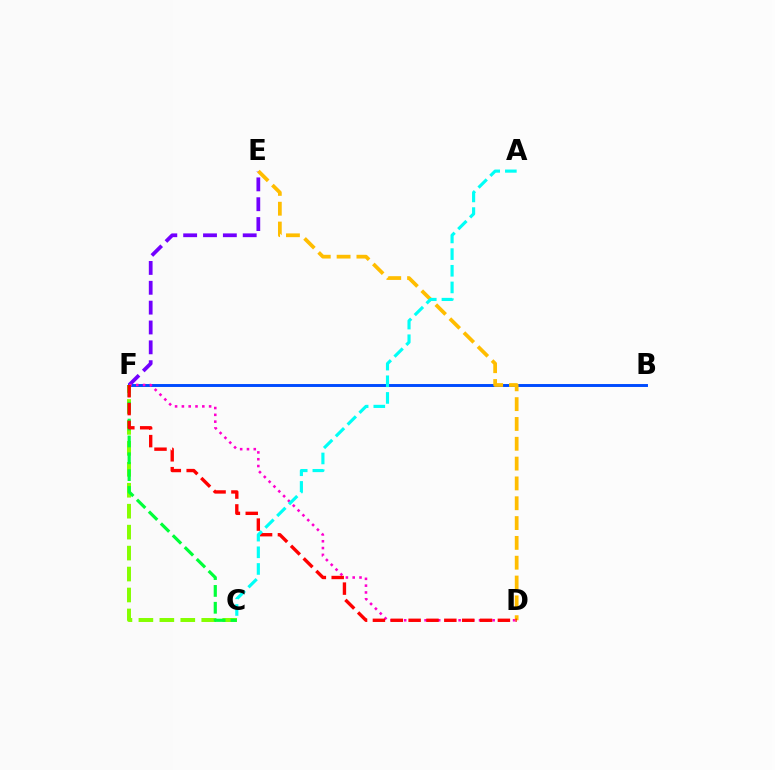{('E', 'F'): [{'color': '#7200ff', 'line_style': 'dashed', 'thickness': 2.7}], ('C', 'F'): [{'color': '#84ff00', 'line_style': 'dashed', 'thickness': 2.85}, {'color': '#00ff39', 'line_style': 'dashed', 'thickness': 2.29}], ('B', 'F'): [{'color': '#004bff', 'line_style': 'solid', 'thickness': 2.11}], ('D', 'F'): [{'color': '#ff00cf', 'line_style': 'dotted', 'thickness': 1.85}, {'color': '#ff0000', 'line_style': 'dashed', 'thickness': 2.43}], ('D', 'E'): [{'color': '#ffbd00', 'line_style': 'dashed', 'thickness': 2.69}], ('A', 'C'): [{'color': '#00fff6', 'line_style': 'dashed', 'thickness': 2.26}]}